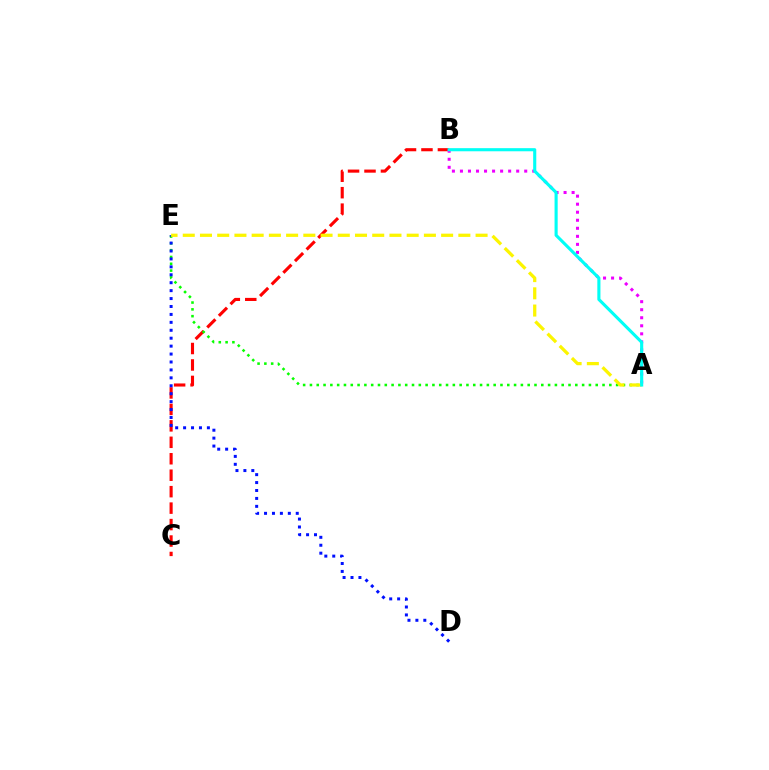{('B', 'C'): [{'color': '#ff0000', 'line_style': 'dashed', 'thickness': 2.24}], ('A', 'E'): [{'color': '#08ff00', 'line_style': 'dotted', 'thickness': 1.85}, {'color': '#fcf500', 'line_style': 'dashed', 'thickness': 2.34}], ('D', 'E'): [{'color': '#0010ff', 'line_style': 'dotted', 'thickness': 2.15}], ('A', 'B'): [{'color': '#ee00ff', 'line_style': 'dotted', 'thickness': 2.18}, {'color': '#00fff6', 'line_style': 'solid', 'thickness': 2.24}]}